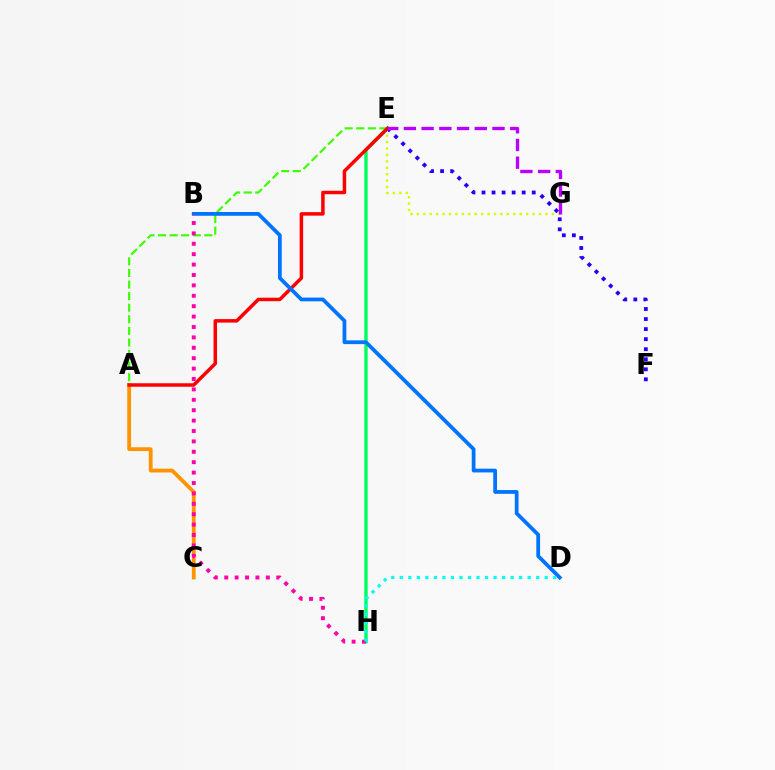{('A', 'C'): [{'color': '#ff9400', 'line_style': 'solid', 'thickness': 2.74}], ('E', 'F'): [{'color': '#2500ff', 'line_style': 'dotted', 'thickness': 2.73}], ('E', 'G'): [{'color': '#d1ff00', 'line_style': 'dotted', 'thickness': 1.75}, {'color': '#b900ff', 'line_style': 'dashed', 'thickness': 2.41}], ('E', 'H'): [{'color': '#00ff5c', 'line_style': 'solid', 'thickness': 2.45}], ('A', 'E'): [{'color': '#3dff00', 'line_style': 'dashed', 'thickness': 1.57}, {'color': '#ff0000', 'line_style': 'solid', 'thickness': 2.51}], ('B', 'D'): [{'color': '#0074ff', 'line_style': 'solid', 'thickness': 2.71}], ('B', 'H'): [{'color': '#ff00ac', 'line_style': 'dotted', 'thickness': 2.83}], ('D', 'H'): [{'color': '#00fff6', 'line_style': 'dotted', 'thickness': 2.32}]}